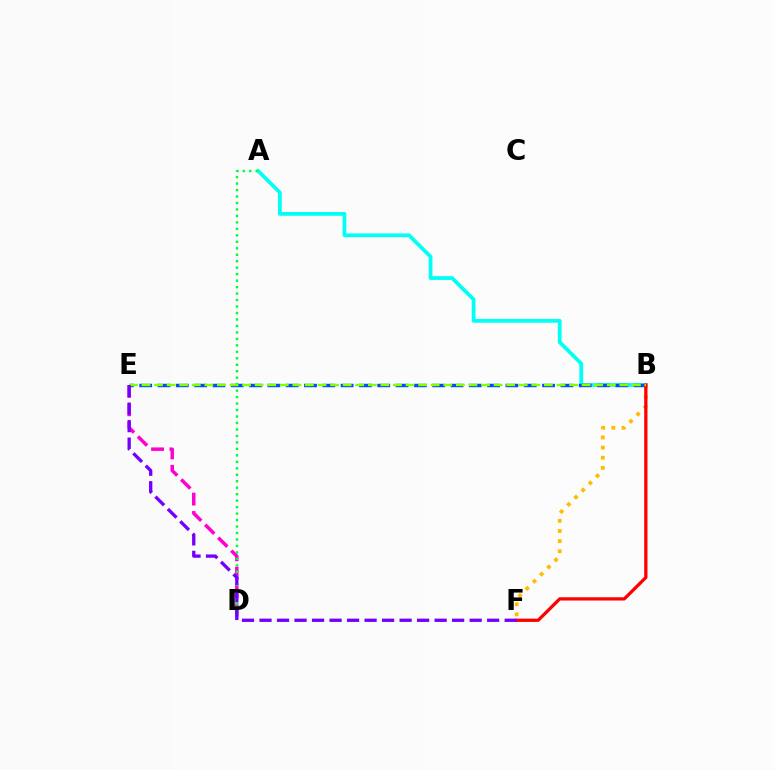{('A', 'B'): [{'color': '#00fff6', 'line_style': 'solid', 'thickness': 2.71}], ('B', 'E'): [{'color': '#004bff', 'line_style': 'dashed', 'thickness': 2.49}, {'color': '#84ff00', 'line_style': 'dashed', 'thickness': 1.71}], ('D', 'E'): [{'color': '#ff00cf', 'line_style': 'dashed', 'thickness': 2.5}], ('A', 'D'): [{'color': '#00ff39', 'line_style': 'dotted', 'thickness': 1.76}], ('B', 'F'): [{'color': '#ffbd00', 'line_style': 'dotted', 'thickness': 2.75}, {'color': '#ff0000', 'line_style': 'solid', 'thickness': 2.35}], ('E', 'F'): [{'color': '#7200ff', 'line_style': 'dashed', 'thickness': 2.38}]}